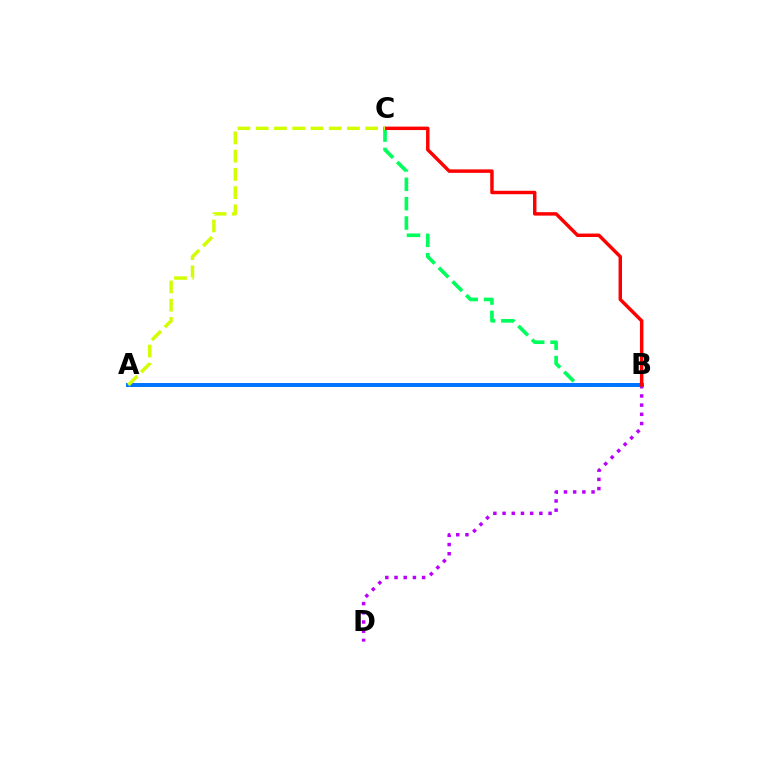{('B', 'D'): [{'color': '#b900ff', 'line_style': 'dotted', 'thickness': 2.5}], ('B', 'C'): [{'color': '#00ff5c', 'line_style': 'dashed', 'thickness': 2.63}, {'color': '#ff0000', 'line_style': 'solid', 'thickness': 2.49}], ('A', 'B'): [{'color': '#0074ff', 'line_style': 'solid', 'thickness': 2.85}], ('A', 'C'): [{'color': '#d1ff00', 'line_style': 'dashed', 'thickness': 2.48}]}